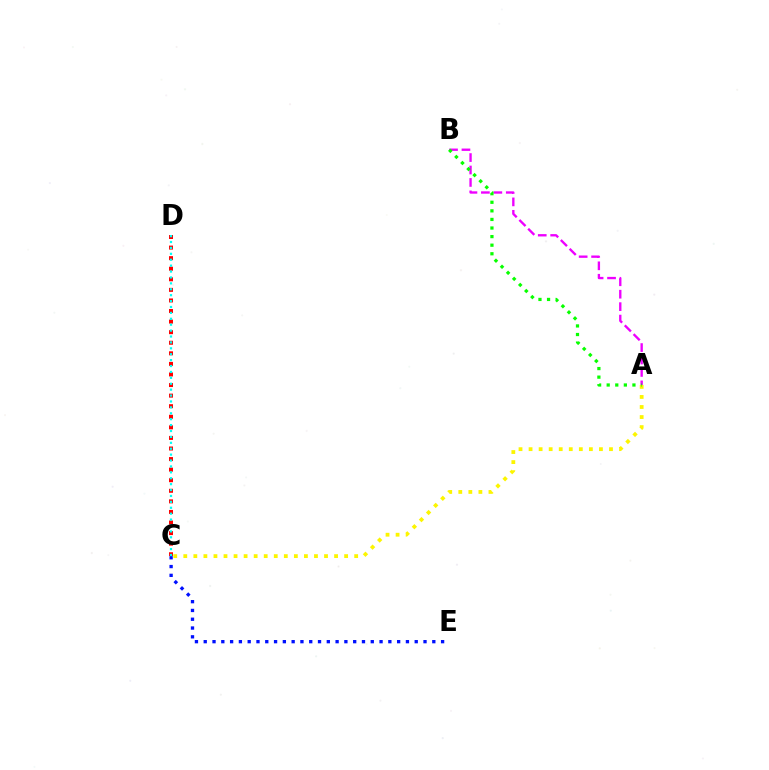{('A', 'B'): [{'color': '#ee00ff', 'line_style': 'dashed', 'thickness': 1.69}, {'color': '#08ff00', 'line_style': 'dotted', 'thickness': 2.33}], ('C', 'E'): [{'color': '#0010ff', 'line_style': 'dotted', 'thickness': 2.39}], ('C', 'D'): [{'color': '#ff0000', 'line_style': 'dotted', 'thickness': 2.87}, {'color': '#00fff6', 'line_style': 'dotted', 'thickness': 1.6}], ('A', 'C'): [{'color': '#fcf500', 'line_style': 'dotted', 'thickness': 2.73}]}